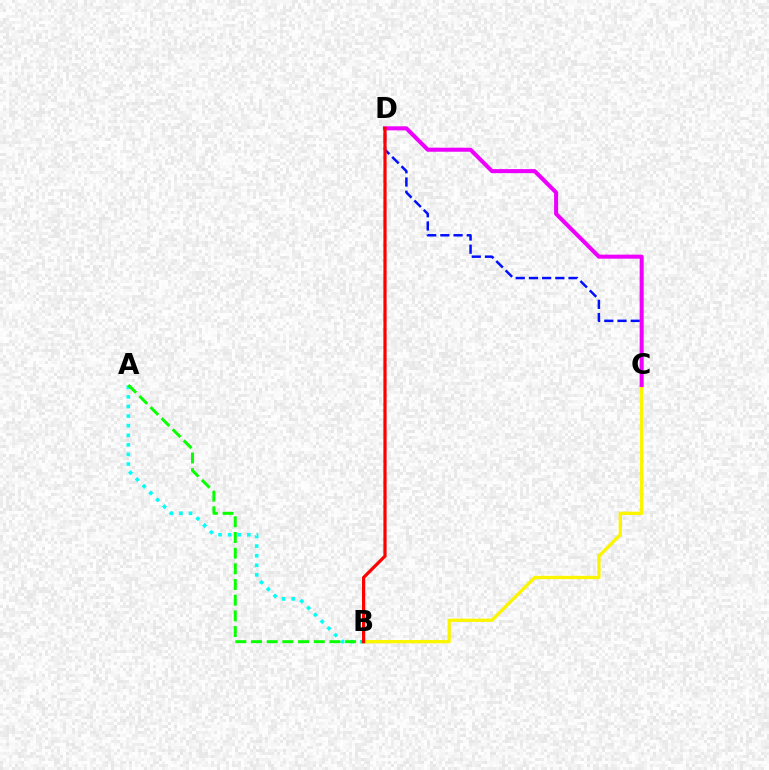{('A', 'B'): [{'color': '#00fff6', 'line_style': 'dotted', 'thickness': 2.61}, {'color': '#08ff00', 'line_style': 'dashed', 'thickness': 2.13}], ('C', 'D'): [{'color': '#0010ff', 'line_style': 'dashed', 'thickness': 1.79}, {'color': '#ee00ff', 'line_style': 'solid', 'thickness': 2.91}], ('B', 'C'): [{'color': '#fcf500', 'line_style': 'solid', 'thickness': 2.38}], ('B', 'D'): [{'color': '#ff0000', 'line_style': 'solid', 'thickness': 2.32}]}